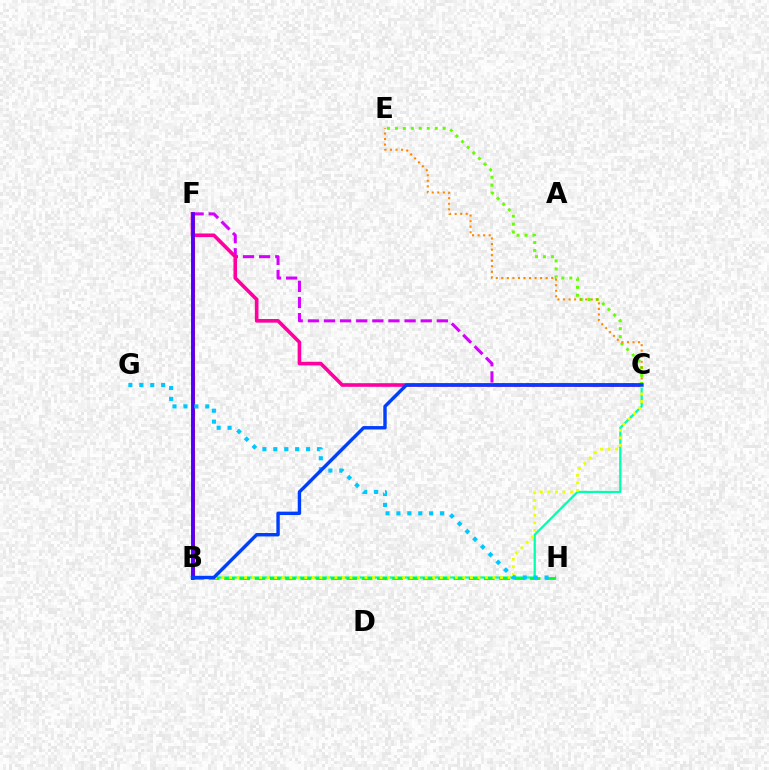{('B', 'F'): [{'color': '#ff0000', 'line_style': 'solid', 'thickness': 2.8}, {'color': '#4f00ff', 'line_style': 'solid', 'thickness': 2.55}], ('C', 'F'): [{'color': '#d600ff', 'line_style': 'dashed', 'thickness': 2.19}, {'color': '#ff00a0', 'line_style': 'solid', 'thickness': 2.61}], ('B', 'C'): [{'color': '#00ffaf', 'line_style': 'solid', 'thickness': 1.61}, {'color': '#eeff00', 'line_style': 'dotted', 'thickness': 2.05}, {'color': '#003fff', 'line_style': 'solid', 'thickness': 2.46}], ('C', 'E'): [{'color': '#66ff00', 'line_style': 'dotted', 'thickness': 2.16}, {'color': '#ff8800', 'line_style': 'dotted', 'thickness': 1.51}], ('B', 'H'): [{'color': '#00ff27', 'line_style': 'dashed', 'thickness': 2.08}], ('G', 'H'): [{'color': '#00c7ff', 'line_style': 'dotted', 'thickness': 2.97}]}